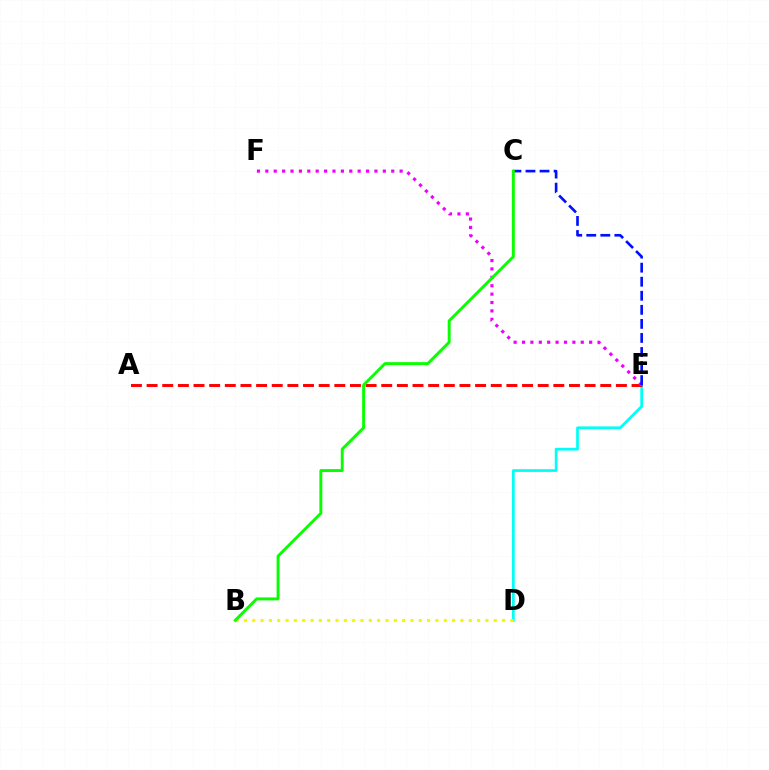{('D', 'E'): [{'color': '#00fff6', 'line_style': 'solid', 'thickness': 1.97}], ('B', 'D'): [{'color': '#fcf500', 'line_style': 'dotted', 'thickness': 2.26}], ('A', 'E'): [{'color': '#ff0000', 'line_style': 'dashed', 'thickness': 2.13}], ('E', 'F'): [{'color': '#ee00ff', 'line_style': 'dotted', 'thickness': 2.28}], ('C', 'E'): [{'color': '#0010ff', 'line_style': 'dashed', 'thickness': 1.91}], ('B', 'C'): [{'color': '#08ff00', 'line_style': 'solid', 'thickness': 2.11}]}